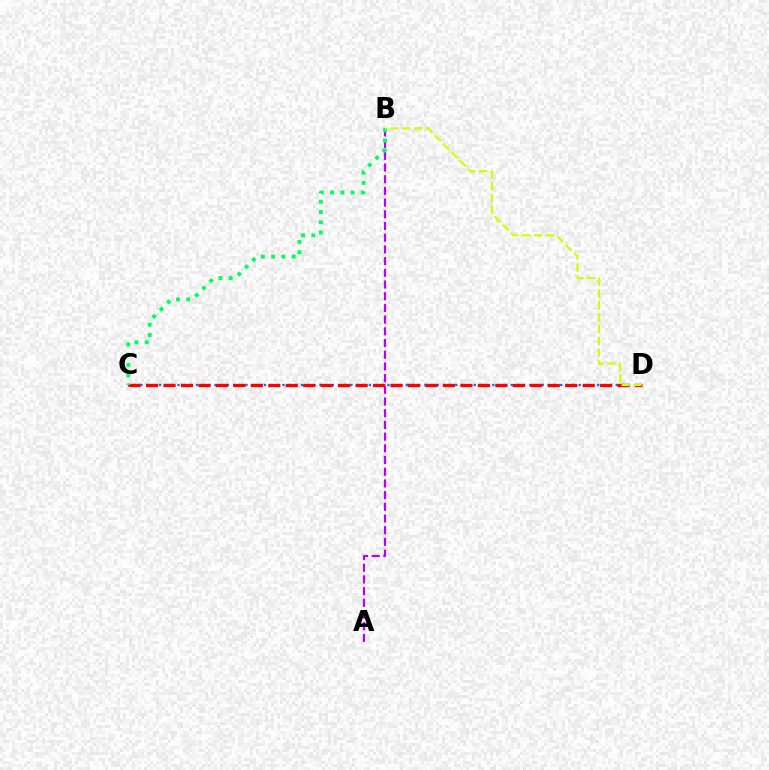{('A', 'B'): [{'color': '#b900ff', 'line_style': 'dashed', 'thickness': 1.59}], ('C', 'D'): [{'color': '#0074ff', 'line_style': 'dotted', 'thickness': 1.68}, {'color': '#ff0000', 'line_style': 'dashed', 'thickness': 2.37}], ('B', 'C'): [{'color': '#00ff5c', 'line_style': 'dotted', 'thickness': 2.79}], ('B', 'D'): [{'color': '#d1ff00', 'line_style': 'dashed', 'thickness': 1.61}]}